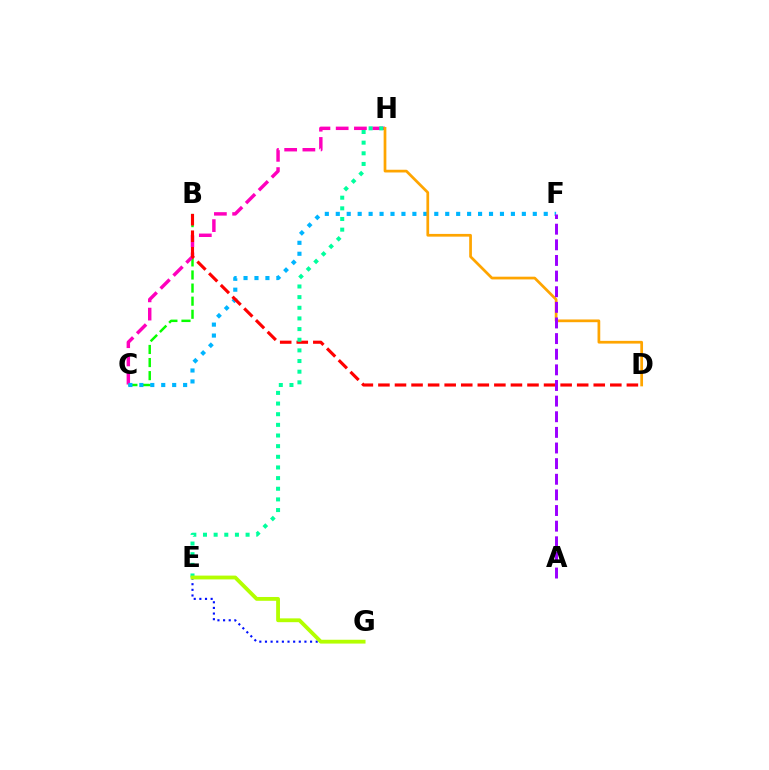{('B', 'C'): [{'color': '#08ff00', 'line_style': 'dashed', 'thickness': 1.78}], ('C', 'H'): [{'color': '#ff00bd', 'line_style': 'dashed', 'thickness': 2.48}], ('C', 'F'): [{'color': '#00b5ff', 'line_style': 'dotted', 'thickness': 2.97}], ('B', 'D'): [{'color': '#ff0000', 'line_style': 'dashed', 'thickness': 2.25}], ('D', 'H'): [{'color': '#ffa500', 'line_style': 'solid', 'thickness': 1.96}], ('A', 'F'): [{'color': '#9b00ff', 'line_style': 'dashed', 'thickness': 2.12}], ('E', 'G'): [{'color': '#0010ff', 'line_style': 'dotted', 'thickness': 1.53}, {'color': '#b3ff00', 'line_style': 'solid', 'thickness': 2.75}], ('E', 'H'): [{'color': '#00ff9d', 'line_style': 'dotted', 'thickness': 2.89}]}